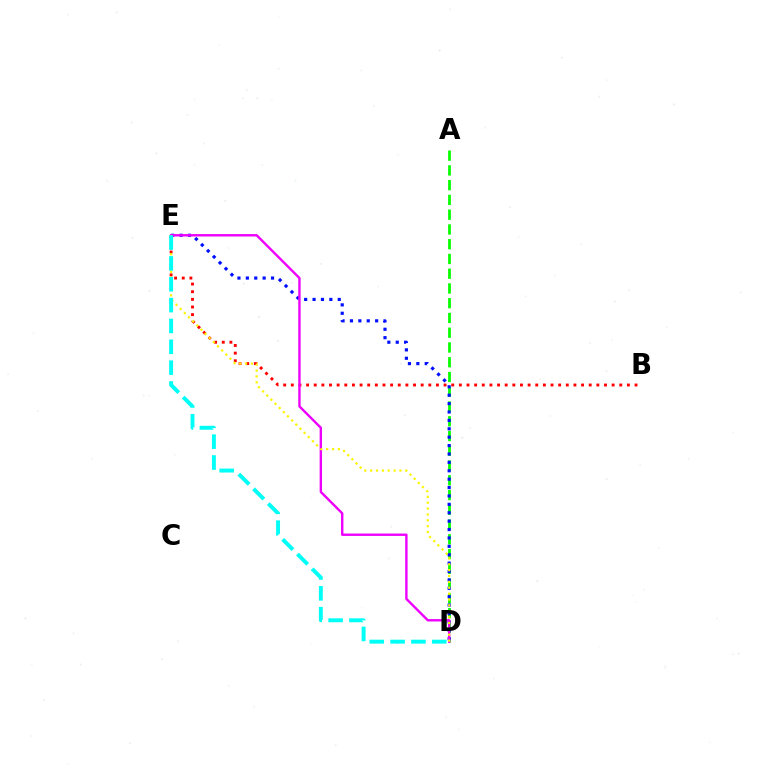{('B', 'E'): [{'color': '#ff0000', 'line_style': 'dotted', 'thickness': 2.08}], ('A', 'D'): [{'color': '#08ff00', 'line_style': 'dashed', 'thickness': 2.0}], ('D', 'E'): [{'color': '#0010ff', 'line_style': 'dotted', 'thickness': 2.28}, {'color': '#ee00ff', 'line_style': 'solid', 'thickness': 1.72}, {'color': '#fcf500', 'line_style': 'dotted', 'thickness': 1.59}, {'color': '#00fff6', 'line_style': 'dashed', 'thickness': 2.83}]}